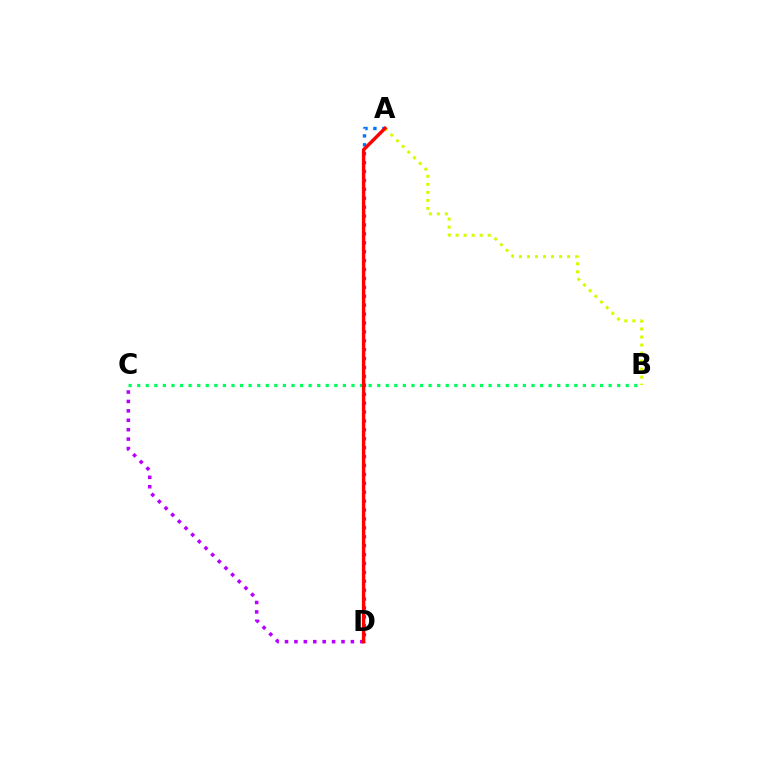{('C', 'D'): [{'color': '#b900ff', 'line_style': 'dotted', 'thickness': 2.56}], ('A', 'B'): [{'color': '#d1ff00', 'line_style': 'dotted', 'thickness': 2.18}], ('A', 'D'): [{'color': '#0074ff', 'line_style': 'dotted', 'thickness': 2.42}, {'color': '#ff0000', 'line_style': 'solid', 'thickness': 2.46}], ('B', 'C'): [{'color': '#00ff5c', 'line_style': 'dotted', 'thickness': 2.33}]}